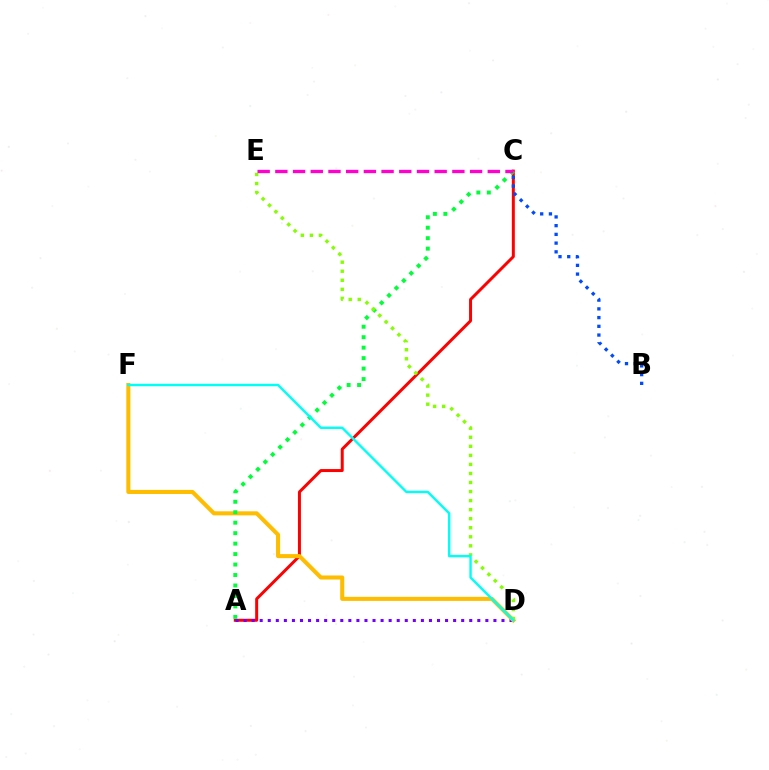{('A', 'C'): [{'color': '#ff0000', 'line_style': 'solid', 'thickness': 2.15}, {'color': '#00ff39', 'line_style': 'dotted', 'thickness': 2.84}], ('A', 'D'): [{'color': '#7200ff', 'line_style': 'dotted', 'thickness': 2.19}], ('D', 'F'): [{'color': '#ffbd00', 'line_style': 'solid', 'thickness': 2.92}, {'color': '#00fff6', 'line_style': 'solid', 'thickness': 1.73}], ('D', 'E'): [{'color': '#84ff00', 'line_style': 'dotted', 'thickness': 2.46}], ('B', 'C'): [{'color': '#004bff', 'line_style': 'dotted', 'thickness': 2.37}], ('C', 'E'): [{'color': '#ff00cf', 'line_style': 'dashed', 'thickness': 2.4}]}